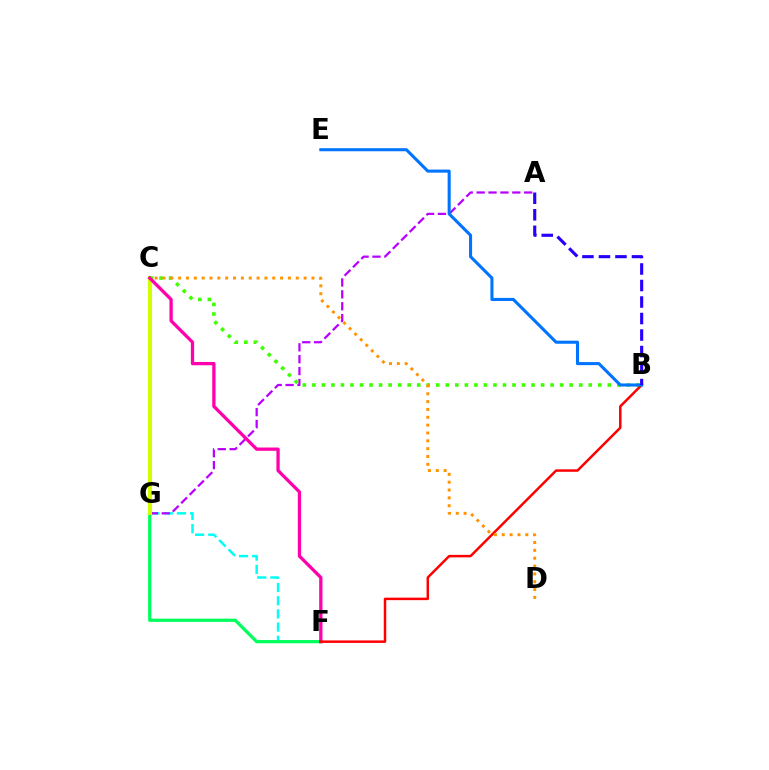{('F', 'G'): [{'color': '#00fff6', 'line_style': 'dashed', 'thickness': 1.79}, {'color': '#00ff5c', 'line_style': 'solid', 'thickness': 2.32}], ('A', 'G'): [{'color': '#b900ff', 'line_style': 'dashed', 'thickness': 1.61}], ('C', 'G'): [{'color': '#d1ff00', 'line_style': 'solid', 'thickness': 2.94}], ('B', 'C'): [{'color': '#3dff00', 'line_style': 'dotted', 'thickness': 2.59}], ('C', 'F'): [{'color': '#ff00ac', 'line_style': 'solid', 'thickness': 2.36}], ('B', 'F'): [{'color': '#ff0000', 'line_style': 'solid', 'thickness': 1.79}], ('B', 'E'): [{'color': '#0074ff', 'line_style': 'solid', 'thickness': 2.21}], ('C', 'D'): [{'color': '#ff9400', 'line_style': 'dotted', 'thickness': 2.13}], ('A', 'B'): [{'color': '#2500ff', 'line_style': 'dashed', 'thickness': 2.24}]}